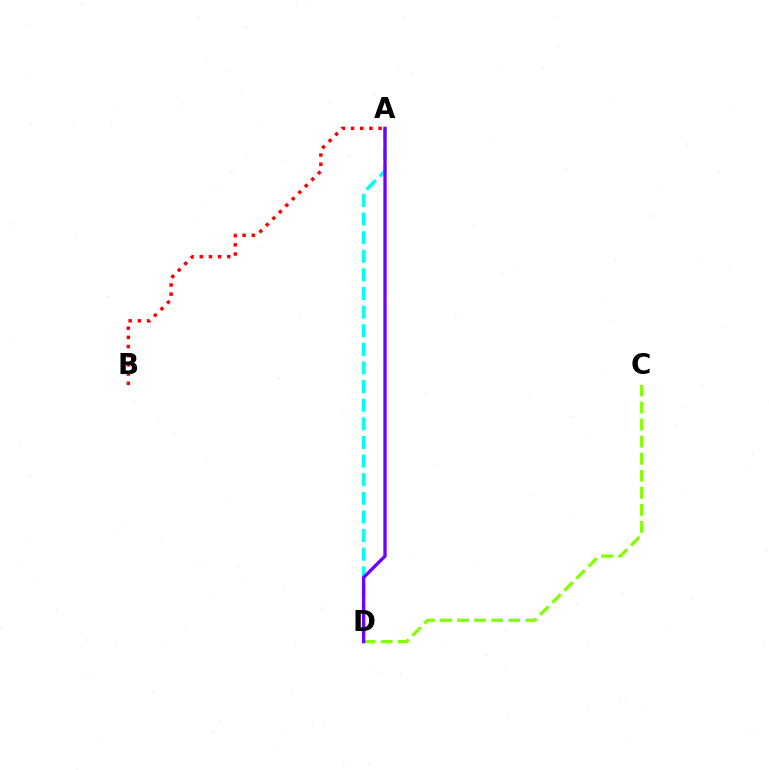{('C', 'D'): [{'color': '#84ff00', 'line_style': 'dashed', 'thickness': 2.32}], ('A', 'B'): [{'color': '#ff0000', 'line_style': 'dotted', 'thickness': 2.49}], ('A', 'D'): [{'color': '#00fff6', 'line_style': 'dashed', 'thickness': 2.53}, {'color': '#7200ff', 'line_style': 'solid', 'thickness': 2.39}]}